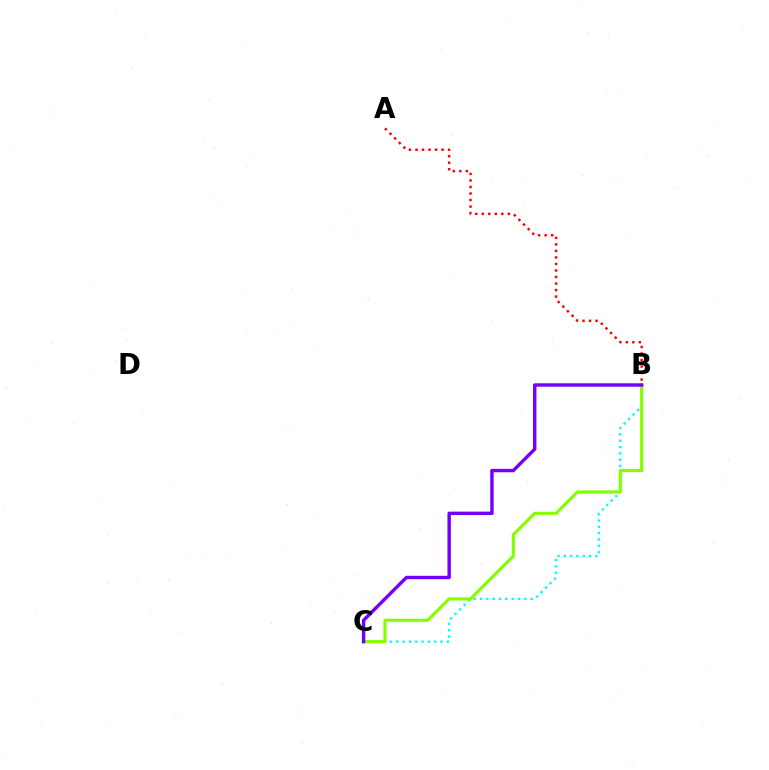{('B', 'C'): [{'color': '#00fff6', 'line_style': 'dotted', 'thickness': 1.72}, {'color': '#84ff00', 'line_style': 'solid', 'thickness': 2.27}, {'color': '#7200ff', 'line_style': 'solid', 'thickness': 2.45}], ('A', 'B'): [{'color': '#ff0000', 'line_style': 'dotted', 'thickness': 1.77}]}